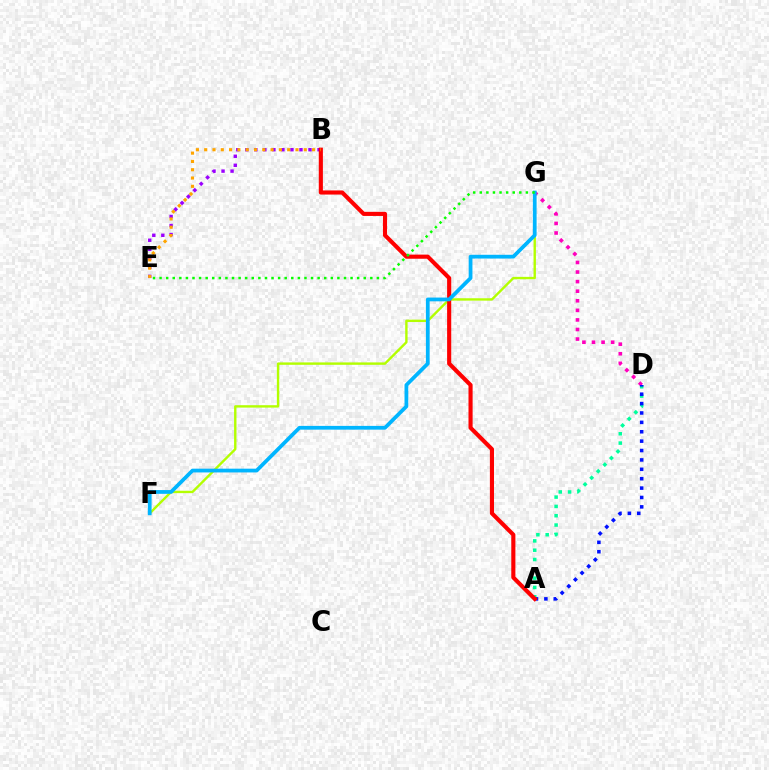{('D', 'G'): [{'color': '#ff00bd', 'line_style': 'dotted', 'thickness': 2.6}], ('B', 'E'): [{'color': '#9b00ff', 'line_style': 'dotted', 'thickness': 2.45}, {'color': '#ffa500', 'line_style': 'dotted', 'thickness': 2.25}], ('A', 'D'): [{'color': '#00ff9d', 'line_style': 'dotted', 'thickness': 2.53}, {'color': '#0010ff', 'line_style': 'dotted', 'thickness': 2.55}], ('F', 'G'): [{'color': '#b3ff00', 'line_style': 'solid', 'thickness': 1.72}, {'color': '#00b5ff', 'line_style': 'solid', 'thickness': 2.71}], ('A', 'B'): [{'color': '#ff0000', 'line_style': 'solid', 'thickness': 2.96}], ('E', 'G'): [{'color': '#08ff00', 'line_style': 'dotted', 'thickness': 1.79}]}